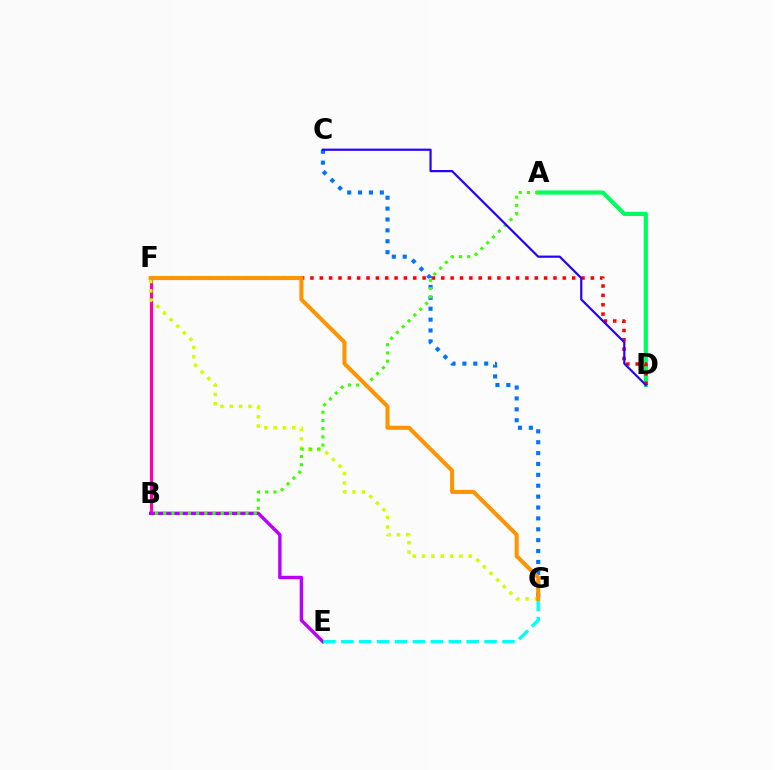{('B', 'F'): [{'color': '#ff00ac', 'line_style': 'solid', 'thickness': 2.26}], ('F', 'G'): [{'color': '#d1ff00', 'line_style': 'dotted', 'thickness': 2.53}, {'color': '#ff9400', 'line_style': 'solid', 'thickness': 2.9}], ('B', 'E'): [{'color': '#b900ff', 'line_style': 'solid', 'thickness': 2.44}], ('E', 'G'): [{'color': '#00fff6', 'line_style': 'dashed', 'thickness': 2.43}], ('A', 'D'): [{'color': '#00ff5c', 'line_style': 'solid', 'thickness': 2.99}], ('D', 'F'): [{'color': '#ff0000', 'line_style': 'dotted', 'thickness': 2.54}], ('C', 'G'): [{'color': '#0074ff', 'line_style': 'dotted', 'thickness': 2.96}], ('A', 'B'): [{'color': '#3dff00', 'line_style': 'dotted', 'thickness': 2.23}], ('C', 'D'): [{'color': '#2500ff', 'line_style': 'solid', 'thickness': 1.58}]}